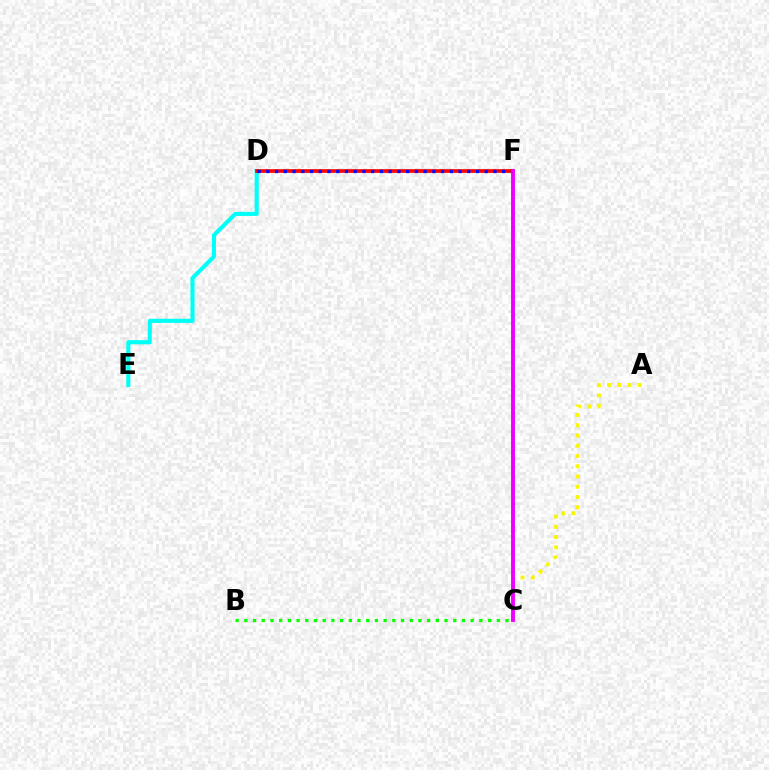{('B', 'C'): [{'color': '#08ff00', 'line_style': 'dotted', 'thickness': 2.37}], ('A', 'C'): [{'color': '#fcf500', 'line_style': 'dotted', 'thickness': 2.78}], ('D', 'E'): [{'color': '#00fff6', 'line_style': 'solid', 'thickness': 2.96}], ('D', 'F'): [{'color': '#ff0000', 'line_style': 'solid', 'thickness': 2.66}, {'color': '#0010ff', 'line_style': 'dotted', 'thickness': 2.37}], ('C', 'F'): [{'color': '#ee00ff', 'line_style': 'solid', 'thickness': 2.81}]}